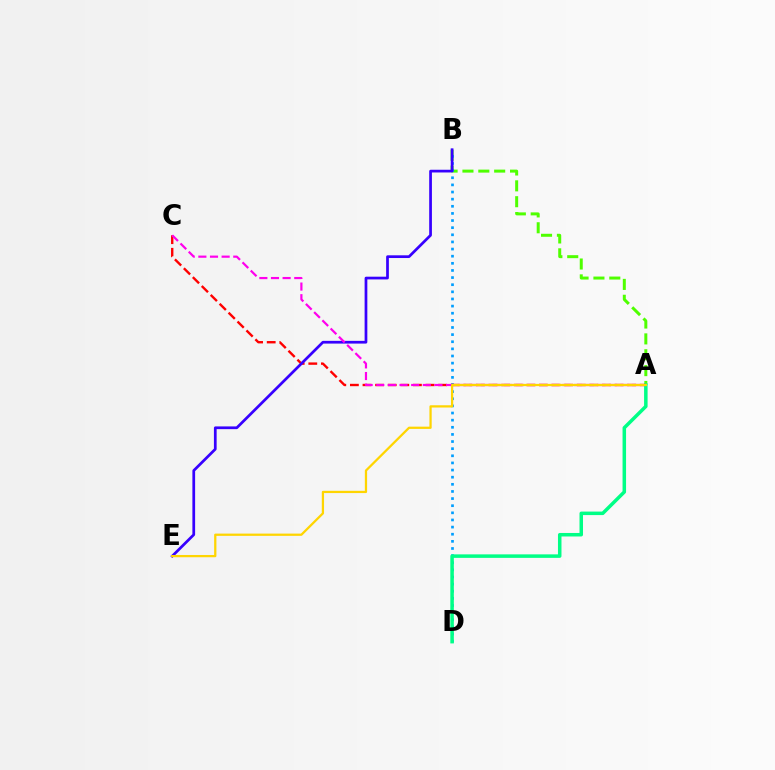{('A', 'B'): [{'color': '#4fff00', 'line_style': 'dashed', 'thickness': 2.15}], ('B', 'D'): [{'color': '#009eff', 'line_style': 'dotted', 'thickness': 1.94}], ('A', 'C'): [{'color': '#ff0000', 'line_style': 'dashed', 'thickness': 1.71}, {'color': '#ff00ed', 'line_style': 'dashed', 'thickness': 1.58}], ('B', 'E'): [{'color': '#3700ff', 'line_style': 'solid', 'thickness': 1.96}], ('A', 'D'): [{'color': '#00ff86', 'line_style': 'solid', 'thickness': 2.52}], ('A', 'E'): [{'color': '#ffd500', 'line_style': 'solid', 'thickness': 1.62}]}